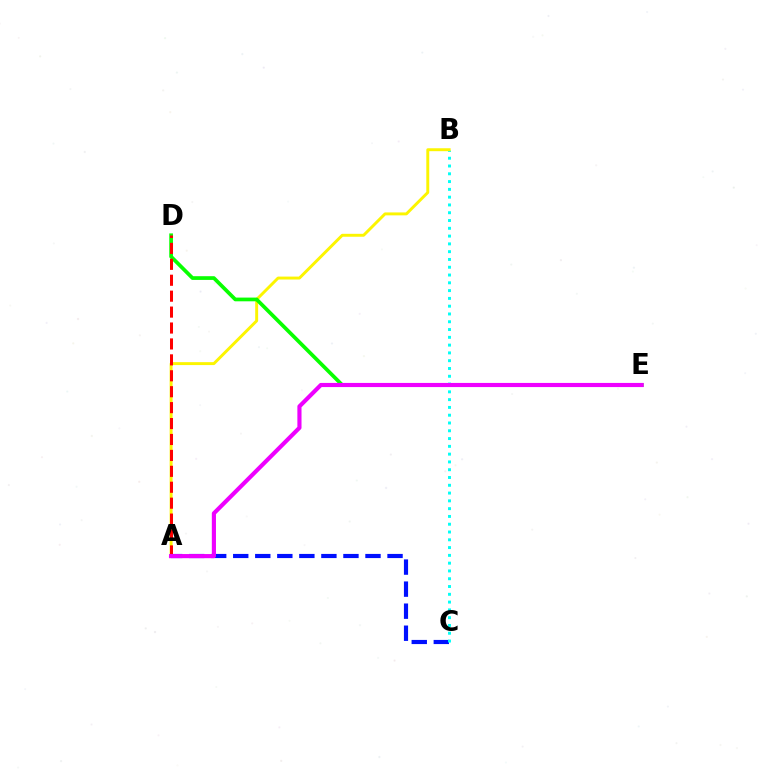{('A', 'C'): [{'color': '#0010ff', 'line_style': 'dashed', 'thickness': 2.99}], ('B', 'C'): [{'color': '#00fff6', 'line_style': 'dotted', 'thickness': 2.12}], ('A', 'B'): [{'color': '#fcf500', 'line_style': 'solid', 'thickness': 2.11}], ('D', 'E'): [{'color': '#08ff00', 'line_style': 'solid', 'thickness': 2.68}], ('A', 'D'): [{'color': '#ff0000', 'line_style': 'dashed', 'thickness': 2.16}], ('A', 'E'): [{'color': '#ee00ff', 'line_style': 'solid', 'thickness': 2.98}]}